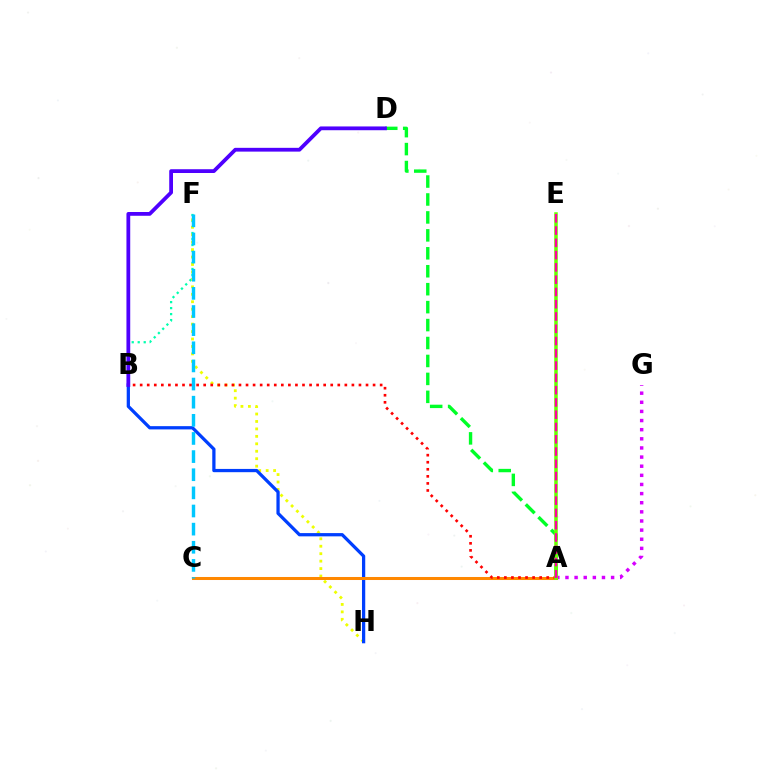{('A', 'D'): [{'color': '#00ff27', 'line_style': 'dashed', 'thickness': 2.44}], ('B', 'F'): [{'color': '#00ffaf', 'line_style': 'dotted', 'thickness': 1.63}], ('F', 'H'): [{'color': '#eeff00', 'line_style': 'dotted', 'thickness': 2.02}], ('A', 'G'): [{'color': '#d600ff', 'line_style': 'dotted', 'thickness': 2.48}], ('B', 'H'): [{'color': '#003fff', 'line_style': 'solid', 'thickness': 2.35}], ('A', 'C'): [{'color': '#ff8800', 'line_style': 'solid', 'thickness': 2.18}], ('A', 'B'): [{'color': '#ff0000', 'line_style': 'dotted', 'thickness': 1.92}], ('A', 'E'): [{'color': '#66ff00', 'line_style': 'solid', 'thickness': 2.54}, {'color': '#ff00a0', 'line_style': 'dashed', 'thickness': 1.67}], ('C', 'F'): [{'color': '#00c7ff', 'line_style': 'dashed', 'thickness': 2.46}], ('B', 'D'): [{'color': '#4f00ff', 'line_style': 'solid', 'thickness': 2.72}]}